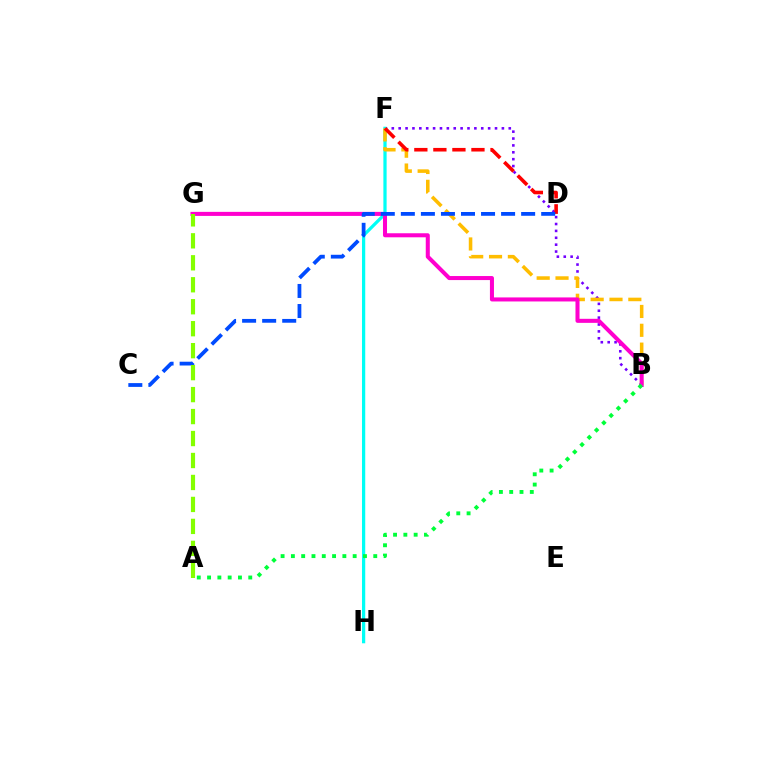{('B', 'F'): [{'color': '#7200ff', 'line_style': 'dotted', 'thickness': 1.87}, {'color': '#ffbd00', 'line_style': 'dashed', 'thickness': 2.56}], ('F', 'H'): [{'color': '#00fff6', 'line_style': 'solid', 'thickness': 2.34}], ('B', 'G'): [{'color': '#ff00cf', 'line_style': 'solid', 'thickness': 2.91}], ('D', 'F'): [{'color': '#ff0000', 'line_style': 'dashed', 'thickness': 2.59}], ('A', 'B'): [{'color': '#00ff39', 'line_style': 'dotted', 'thickness': 2.8}], ('C', 'D'): [{'color': '#004bff', 'line_style': 'dashed', 'thickness': 2.72}], ('A', 'G'): [{'color': '#84ff00', 'line_style': 'dashed', 'thickness': 2.98}]}